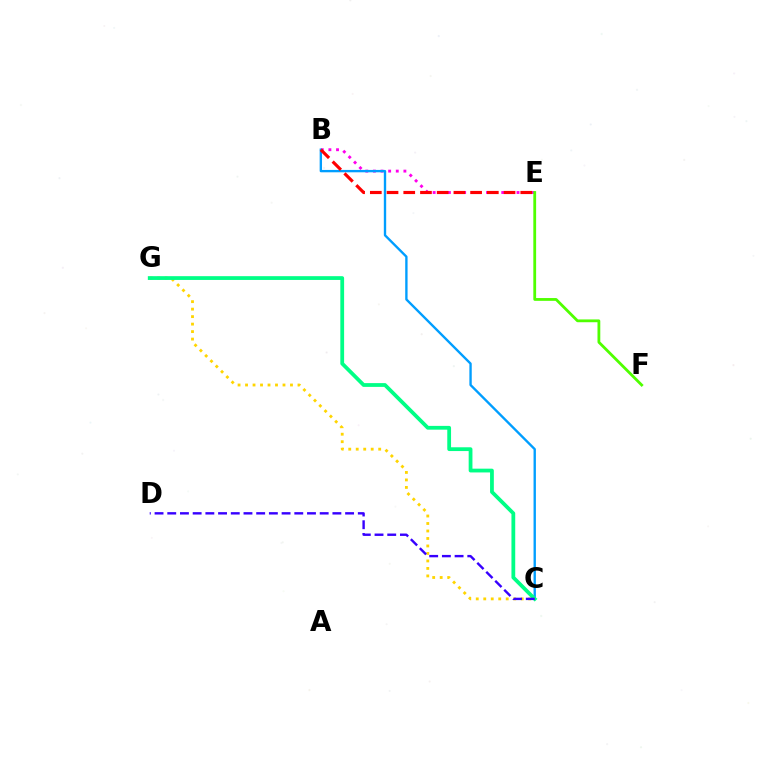{('B', 'E'): [{'color': '#ff00ed', 'line_style': 'dotted', 'thickness': 2.07}, {'color': '#ff0000', 'line_style': 'dashed', 'thickness': 2.27}], ('B', 'C'): [{'color': '#009eff', 'line_style': 'solid', 'thickness': 1.7}], ('C', 'G'): [{'color': '#ffd500', 'line_style': 'dotted', 'thickness': 2.03}, {'color': '#00ff86', 'line_style': 'solid', 'thickness': 2.72}], ('E', 'F'): [{'color': '#4fff00', 'line_style': 'solid', 'thickness': 2.01}], ('C', 'D'): [{'color': '#3700ff', 'line_style': 'dashed', 'thickness': 1.73}]}